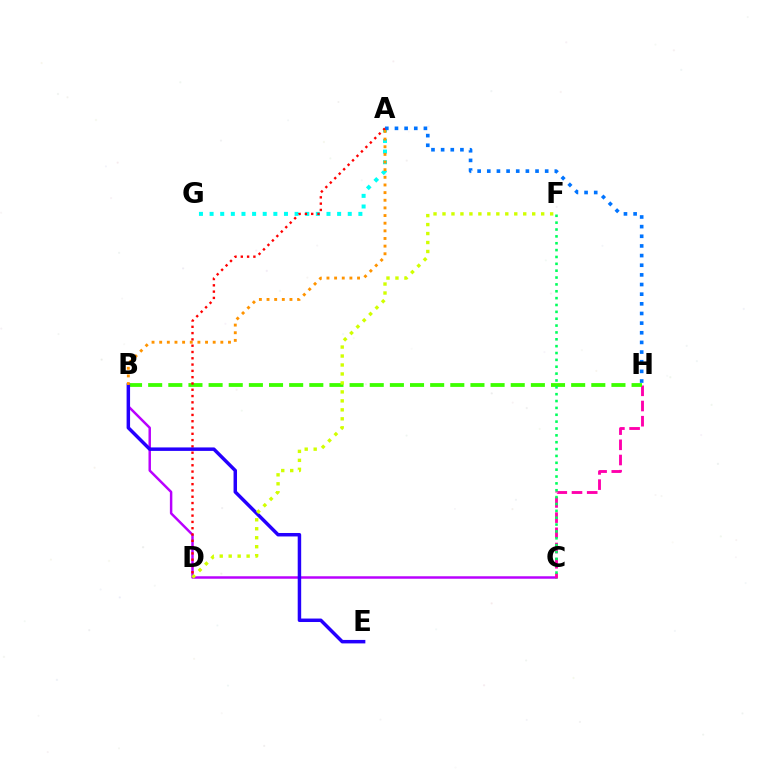{('A', 'G'): [{'color': '#00fff6', 'line_style': 'dotted', 'thickness': 2.89}], ('B', 'C'): [{'color': '#b900ff', 'line_style': 'solid', 'thickness': 1.78}], ('C', 'H'): [{'color': '#ff00ac', 'line_style': 'dashed', 'thickness': 2.06}], ('B', 'H'): [{'color': '#3dff00', 'line_style': 'dashed', 'thickness': 2.74}], ('A', 'H'): [{'color': '#0074ff', 'line_style': 'dotted', 'thickness': 2.62}], ('A', 'D'): [{'color': '#ff0000', 'line_style': 'dotted', 'thickness': 1.71}], ('B', 'E'): [{'color': '#2500ff', 'line_style': 'solid', 'thickness': 2.5}], ('D', 'F'): [{'color': '#d1ff00', 'line_style': 'dotted', 'thickness': 2.44}], ('C', 'F'): [{'color': '#00ff5c', 'line_style': 'dotted', 'thickness': 1.86}], ('A', 'B'): [{'color': '#ff9400', 'line_style': 'dotted', 'thickness': 2.08}]}